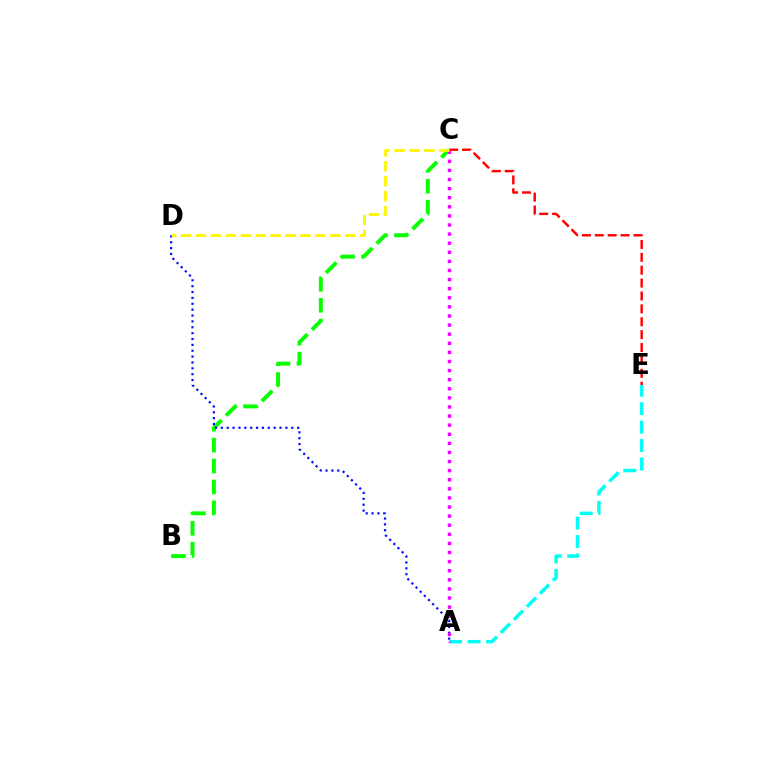{('C', 'E'): [{'color': '#ff0000', 'line_style': 'dashed', 'thickness': 1.75}], ('B', 'C'): [{'color': '#08ff00', 'line_style': 'dashed', 'thickness': 2.84}], ('A', 'E'): [{'color': '#00fff6', 'line_style': 'dashed', 'thickness': 2.51}], ('A', 'D'): [{'color': '#0010ff', 'line_style': 'dotted', 'thickness': 1.59}], ('A', 'C'): [{'color': '#ee00ff', 'line_style': 'dotted', 'thickness': 2.47}], ('C', 'D'): [{'color': '#fcf500', 'line_style': 'dashed', 'thickness': 2.03}]}